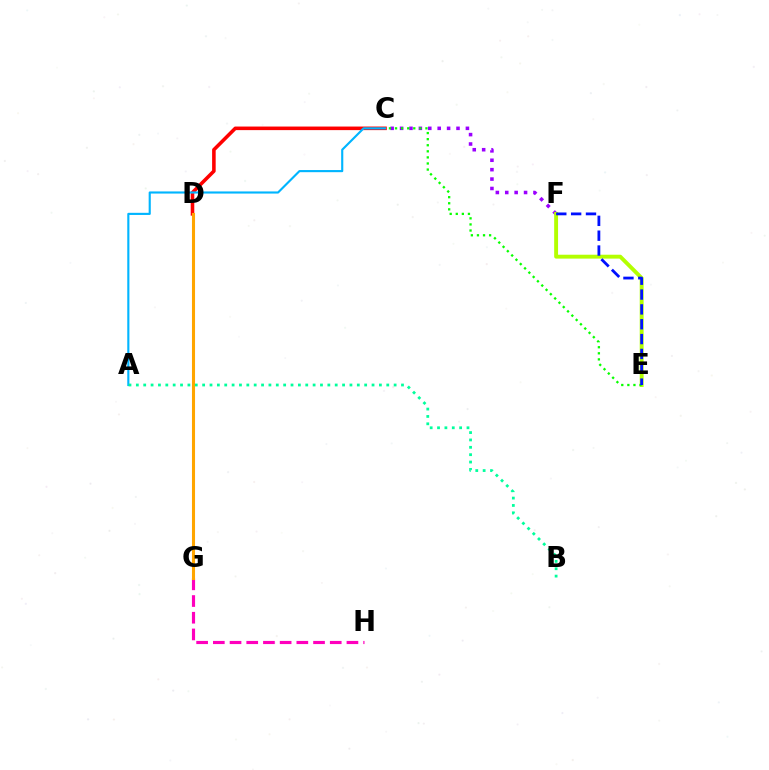{('C', 'D'): [{'color': '#ff0000', 'line_style': 'solid', 'thickness': 2.57}], ('A', 'C'): [{'color': '#00b5ff', 'line_style': 'solid', 'thickness': 1.53}], ('C', 'F'): [{'color': '#9b00ff', 'line_style': 'dotted', 'thickness': 2.56}], ('E', 'F'): [{'color': '#b3ff00', 'line_style': 'solid', 'thickness': 2.8}, {'color': '#0010ff', 'line_style': 'dashed', 'thickness': 2.02}], ('G', 'H'): [{'color': '#ff00bd', 'line_style': 'dashed', 'thickness': 2.27}], ('C', 'E'): [{'color': '#08ff00', 'line_style': 'dotted', 'thickness': 1.65}], ('D', 'G'): [{'color': '#ffa500', 'line_style': 'solid', 'thickness': 2.22}], ('A', 'B'): [{'color': '#00ff9d', 'line_style': 'dotted', 'thickness': 2.0}]}